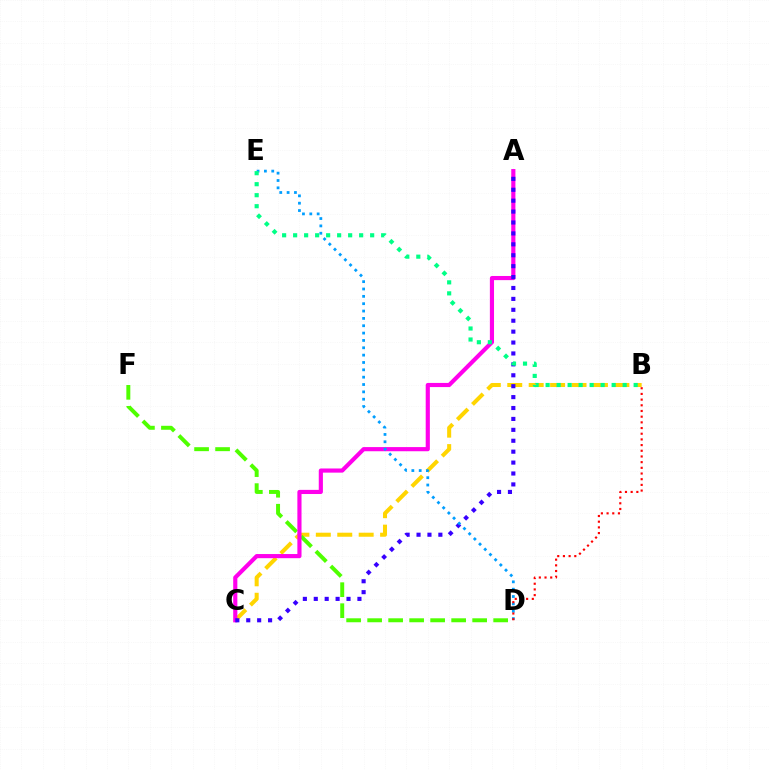{('B', 'C'): [{'color': '#ffd500', 'line_style': 'dashed', 'thickness': 2.91}], ('D', 'F'): [{'color': '#4fff00', 'line_style': 'dashed', 'thickness': 2.85}], ('A', 'C'): [{'color': '#ff00ed', 'line_style': 'solid', 'thickness': 2.99}, {'color': '#3700ff', 'line_style': 'dotted', 'thickness': 2.97}], ('D', 'E'): [{'color': '#009eff', 'line_style': 'dotted', 'thickness': 2.0}], ('B', 'D'): [{'color': '#ff0000', 'line_style': 'dotted', 'thickness': 1.54}], ('B', 'E'): [{'color': '#00ff86', 'line_style': 'dotted', 'thickness': 2.99}]}